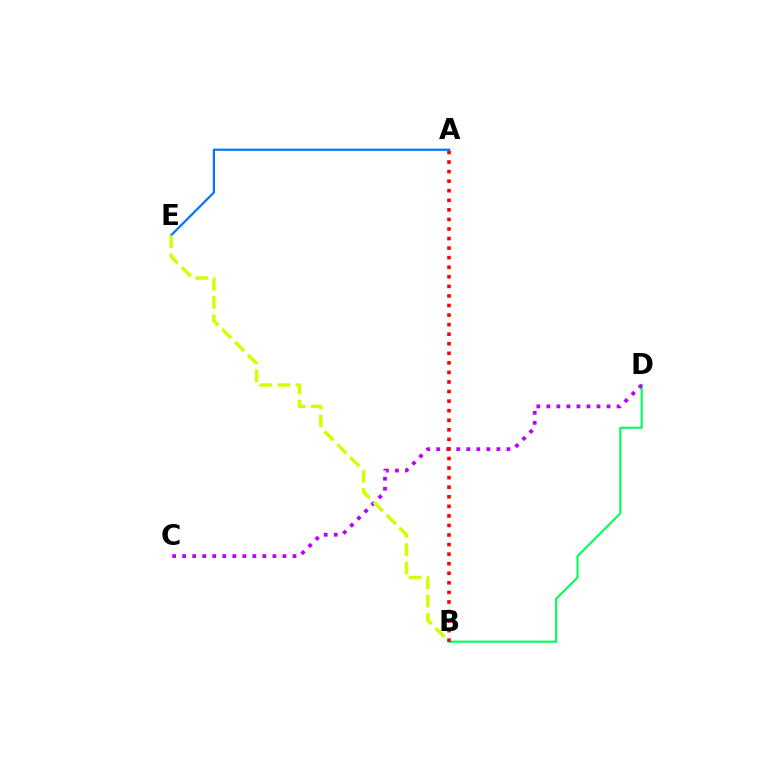{('A', 'E'): [{'color': '#0074ff', 'line_style': 'solid', 'thickness': 1.6}], ('B', 'D'): [{'color': '#00ff5c', 'line_style': 'solid', 'thickness': 1.53}], ('C', 'D'): [{'color': '#b900ff', 'line_style': 'dotted', 'thickness': 2.72}], ('B', 'E'): [{'color': '#d1ff00', 'line_style': 'dashed', 'thickness': 2.48}], ('A', 'B'): [{'color': '#ff0000', 'line_style': 'dotted', 'thickness': 2.6}]}